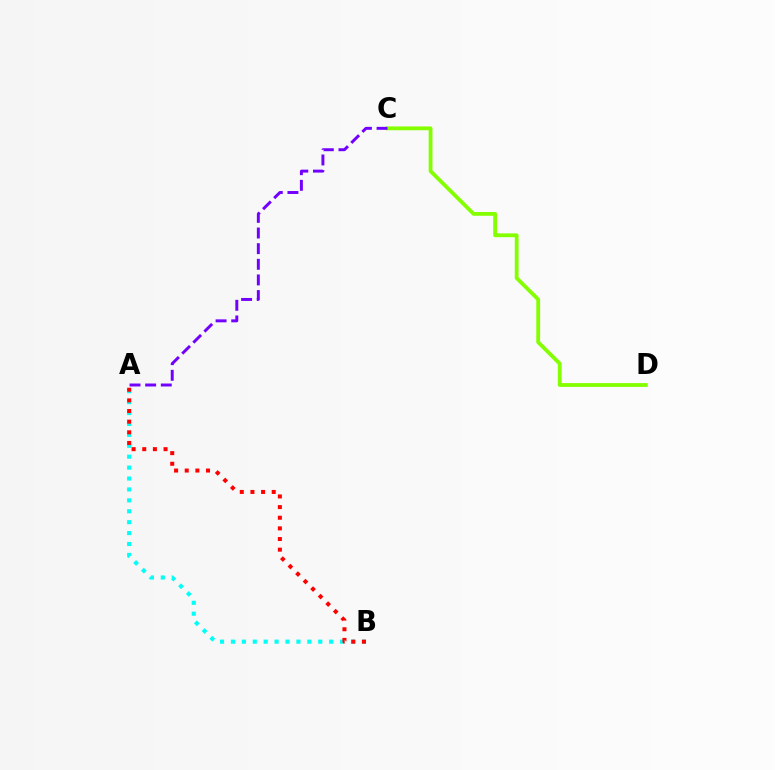{('A', 'B'): [{'color': '#00fff6', 'line_style': 'dotted', 'thickness': 2.97}, {'color': '#ff0000', 'line_style': 'dotted', 'thickness': 2.89}], ('C', 'D'): [{'color': '#84ff00', 'line_style': 'solid', 'thickness': 2.74}], ('A', 'C'): [{'color': '#7200ff', 'line_style': 'dashed', 'thickness': 2.12}]}